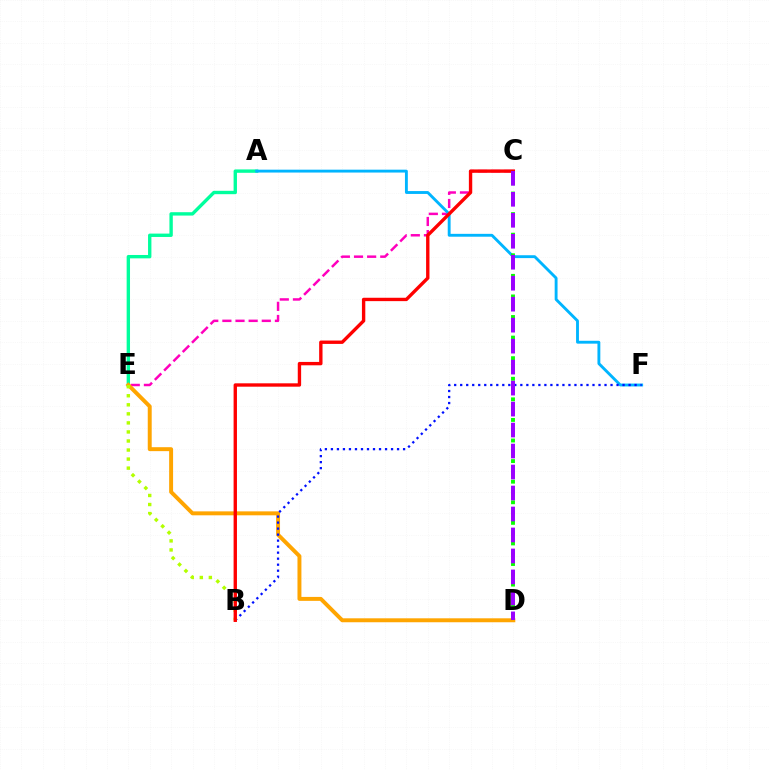{('A', 'E'): [{'color': '#00ff9d', 'line_style': 'solid', 'thickness': 2.43}], ('C', 'E'): [{'color': '#ff00bd', 'line_style': 'dashed', 'thickness': 1.78}], ('A', 'F'): [{'color': '#00b5ff', 'line_style': 'solid', 'thickness': 2.07}], ('D', 'E'): [{'color': '#ffa500', 'line_style': 'solid', 'thickness': 2.84}], ('B', 'F'): [{'color': '#0010ff', 'line_style': 'dotted', 'thickness': 1.63}], ('B', 'E'): [{'color': '#b3ff00', 'line_style': 'dotted', 'thickness': 2.46}], ('B', 'C'): [{'color': '#ff0000', 'line_style': 'solid', 'thickness': 2.42}], ('C', 'D'): [{'color': '#08ff00', 'line_style': 'dotted', 'thickness': 2.8}, {'color': '#9b00ff', 'line_style': 'dashed', 'thickness': 2.85}]}